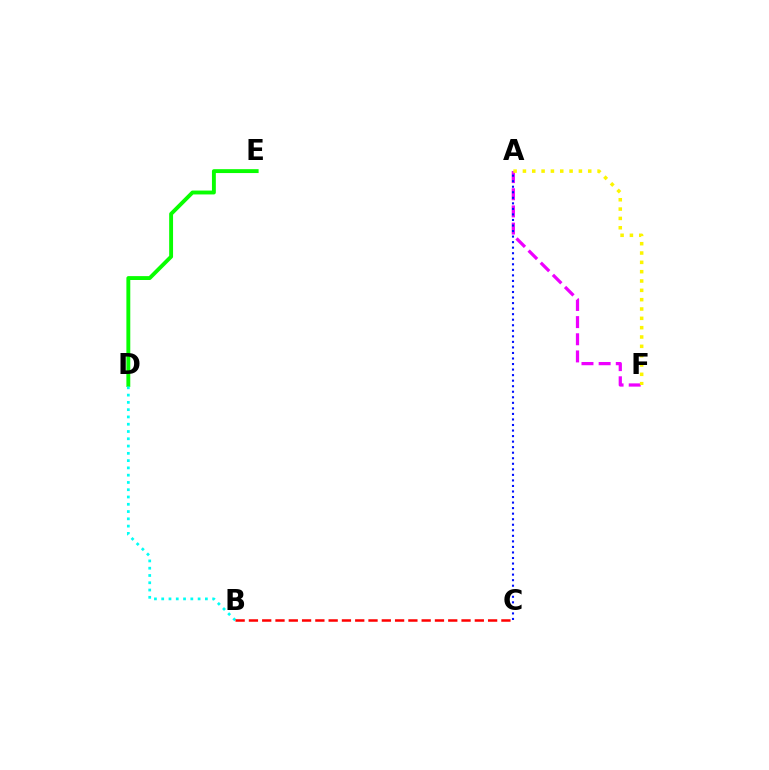{('A', 'F'): [{'color': '#ee00ff', 'line_style': 'dashed', 'thickness': 2.33}, {'color': '#fcf500', 'line_style': 'dotted', 'thickness': 2.54}], ('D', 'E'): [{'color': '#08ff00', 'line_style': 'solid', 'thickness': 2.8}], ('B', 'D'): [{'color': '#00fff6', 'line_style': 'dotted', 'thickness': 1.98}], ('B', 'C'): [{'color': '#ff0000', 'line_style': 'dashed', 'thickness': 1.81}], ('A', 'C'): [{'color': '#0010ff', 'line_style': 'dotted', 'thickness': 1.51}]}